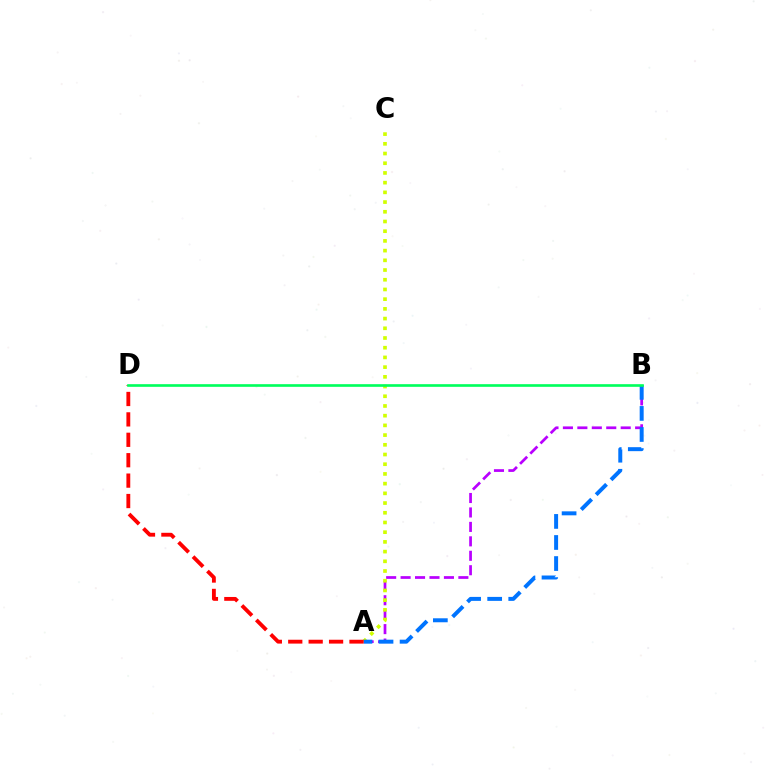{('A', 'B'): [{'color': '#b900ff', 'line_style': 'dashed', 'thickness': 1.96}, {'color': '#0074ff', 'line_style': 'dashed', 'thickness': 2.86}], ('A', 'C'): [{'color': '#d1ff00', 'line_style': 'dotted', 'thickness': 2.64}], ('A', 'D'): [{'color': '#ff0000', 'line_style': 'dashed', 'thickness': 2.77}], ('B', 'D'): [{'color': '#00ff5c', 'line_style': 'solid', 'thickness': 1.91}]}